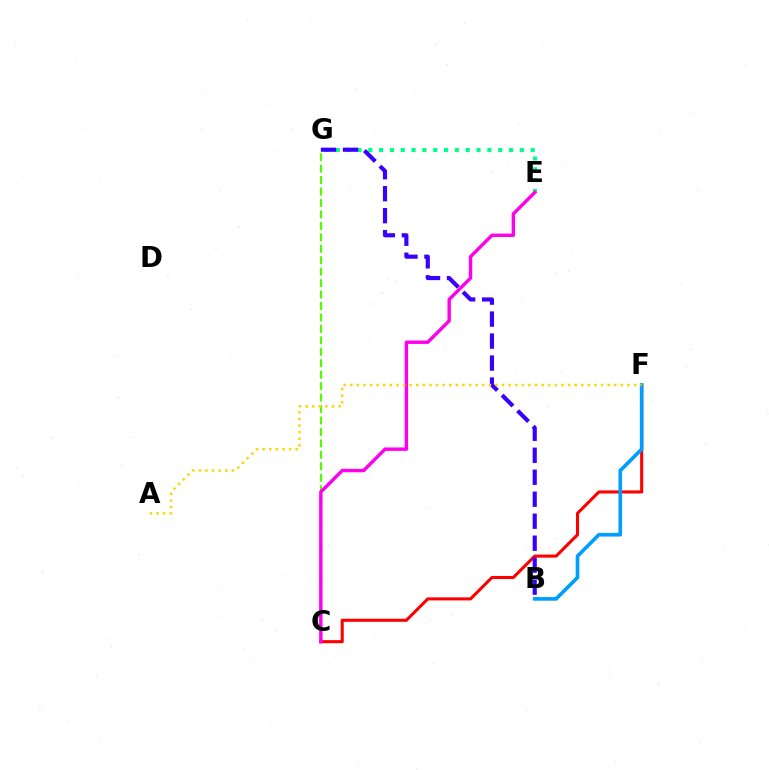{('C', 'F'): [{'color': '#ff0000', 'line_style': 'solid', 'thickness': 2.21}], ('E', 'G'): [{'color': '#00ff86', 'line_style': 'dotted', 'thickness': 2.94}], ('C', 'G'): [{'color': '#4fff00', 'line_style': 'dashed', 'thickness': 1.56}], ('B', 'G'): [{'color': '#3700ff', 'line_style': 'dashed', 'thickness': 2.99}], ('B', 'F'): [{'color': '#009eff', 'line_style': 'solid', 'thickness': 2.63}], ('C', 'E'): [{'color': '#ff00ed', 'line_style': 'solid', 'thickness': 2.45}], ('A', 'F'): [{'color': '#ffd500', 'line_style': 'dotted', 'thickness': 1.79}]}